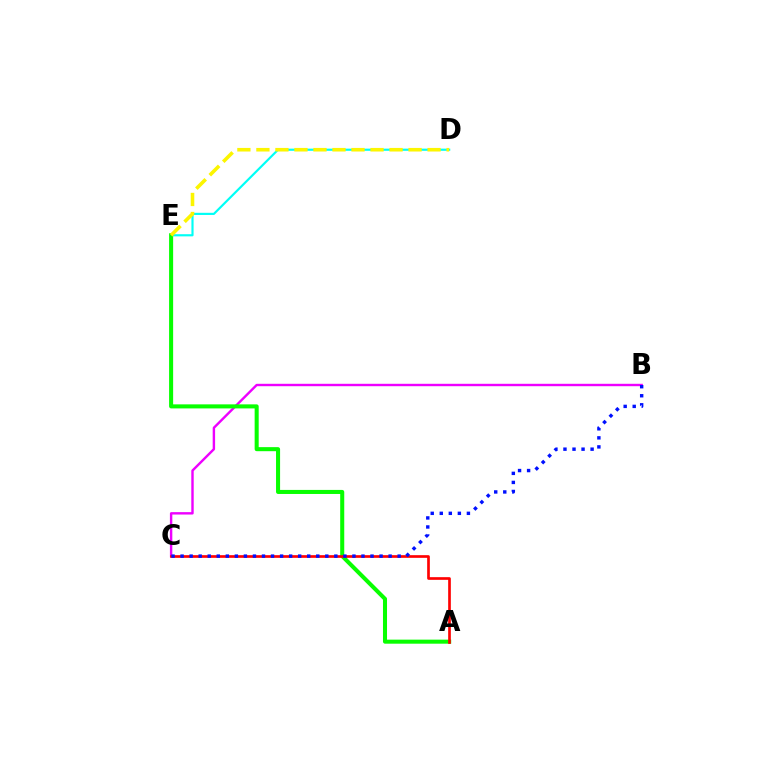{('D', 'E'): [{'color': '#00fff6', 'line_style': 'solid', 'thickness': 1.56}, {'color': '#fcf500', 'line_style': 'dashed', 'thickness': 2.58}], ('B', 'C'): [{'color': '#ee00ff', 'line_style': 'solid', 'thickness': 1.73}, {'color': '#0010ff', 'line_style': 'dotted', 'thickness': 2.46}], ('A', 'E'): [{'color': '#08ff00', 'line_style': 'solid', 'thickness': 2.92}], ('A', 'C'): [{'color': '#ff0000', 'line_style': 'solid', 'thickness': 1.93}]}